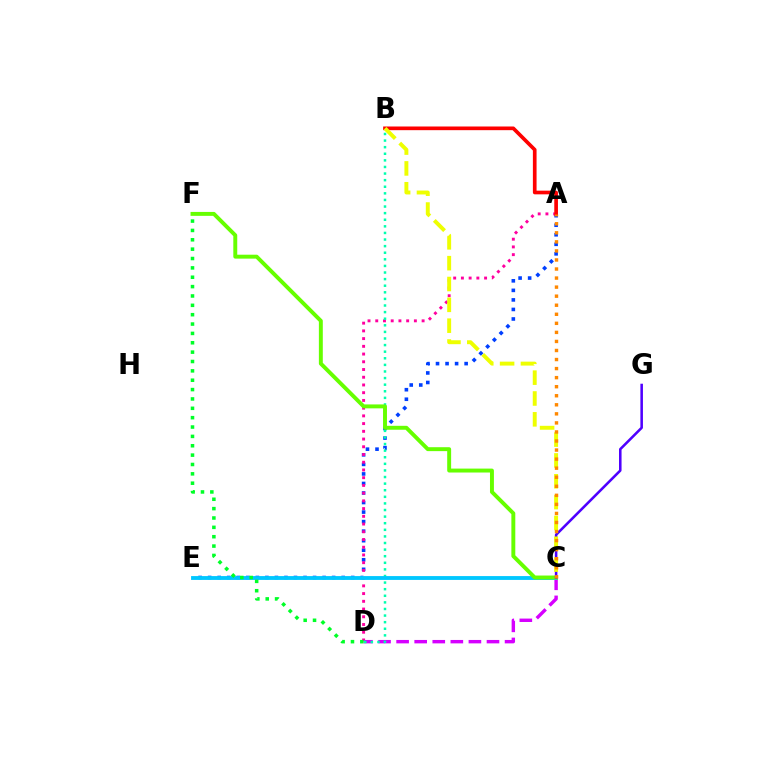{('A', 'E'): [{'color': '#003fff', 'line_style': 'dotted', 'thickness': 2.59}], ('A', 'D'): [{'color': '#ff00a0', 'line_style': 'dotted', 'thickness': 2.1}], ('C', 'D'): [{'color': '#d600ff', 'line_style': 'dashed', 'thickness': 2.46}], ('B', 'D'): [{'color': '#00ffaf', 'line_style': 'dotted', 'thickness': 1.79}], ('C', 'E'): [{'color': '#00c7ff', 'line_style': 'solid', 'thickness': 2.77}], ('A', 'B'): [{'color': '#ff0000', 'line_style': 'solid', 'thickness': 2.65}], ('C', 'F'): [{'color': '#66ff00', 'line_style': 'solid', 'thickness': 2.83}], ('C', 'G'): [{'color': '#4f00ff', 'line_style': 'solid', 'thickness': 1.84}], ('B', 'C'): [{'color': '#eeff00', 'line_style': 'dashed', 'thickness': 2.83}], ('D', 'F'): [{'color': '#00ff27', 'line_style': 'dotted', 'thickness': 2.54}], ('A', 'C'): [{'color': '#ff8800', 'line_style': 'dotted', 'thickness': 2.46}]}